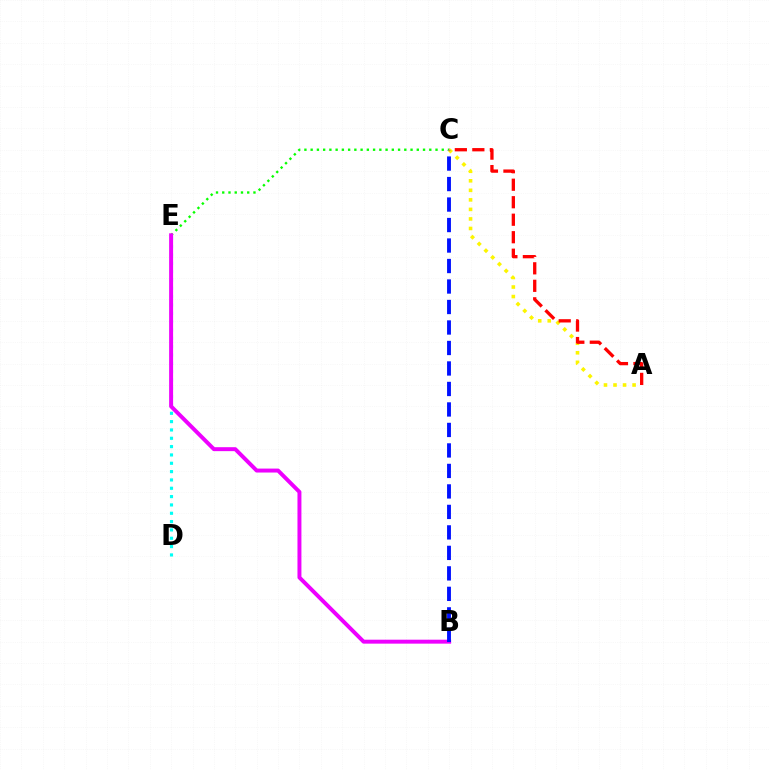{('C', 'E'): [{'color': '#08ff00', 'line_style': 'dotted', 'thickness': 1.7}], ('D', 'E'): [{'color': '#00fff6', 'line_style': 'dotted', 'thickness': 2.26}], ('B', 'E'): [{'color': '#ee00ff', 'line_style': 'solid', 'thickness': 2.85}], ('A', 'C'): [{'color': '#fcf500', 'line_style': 'dotted', 'thickness': 2.59}, {'color': '#ff0000', 'line_style': 'dashed', 'thickness': 2.38}], ('B', 'C'): [{'color': '#0010ff', 'line_style': 'dashed', 'thickness': 2.78}]}